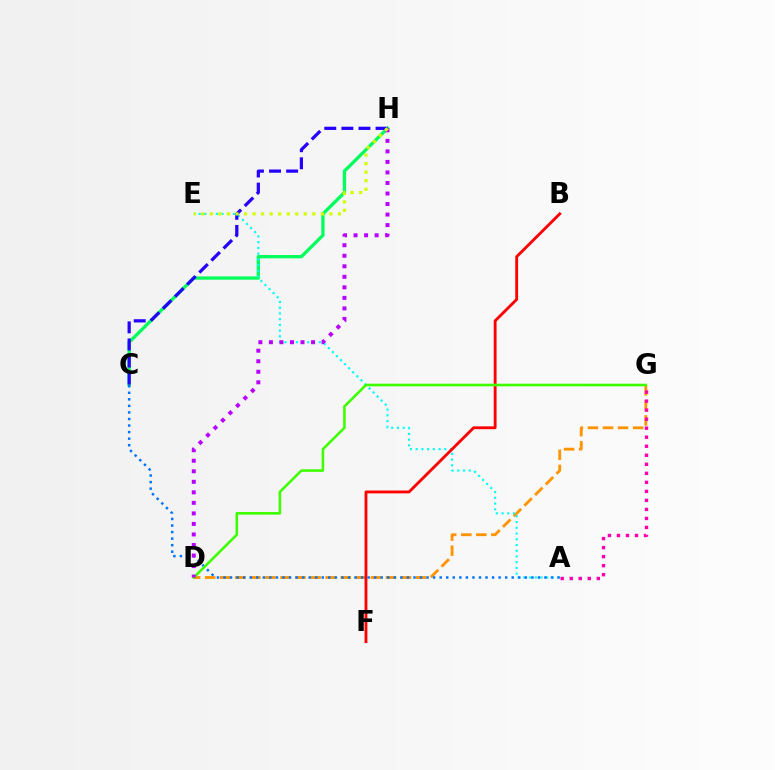{('D', 'G'): [{'color': '#ff9400', 'line_style': 'dashed', 'thickness': 2.05}, {'color': '#3dff00', 'line_style': 'solid', 'thickness': 1.86}], ('C', 'H'): [{'color': '#00ff5c', 'line_style': 'solid', 'thickness': 2.37}, {'color': '#2500ff', 'line_style': 'dashed', 'thickness': 2.32}], ('A', 'E'): [{'color': '#00fff6', 'line_style': 'dotted', 'thickness': 1.56}], ('B', 'F'): [{'color': '#ff0000', 'line_style': 'solid', 'thickness': 2.05}], ('A', 'C'): [{'color': '#0074ff', 'line_style': 'dotted', 'thickness': 1.78}], ('D', 'H'): [{'color': '#b900ff', 'line_style': 'dotted', 'thickness': 2.86}], ('A', 'G'): [{'color': '#ff00ac', 'line_style': 'dotted', 'thickness': 2.45}], ('E', 'H'): [{'color': '#d1ff00', 'line_style': 'dotted', 'thickness': 2.32}]}